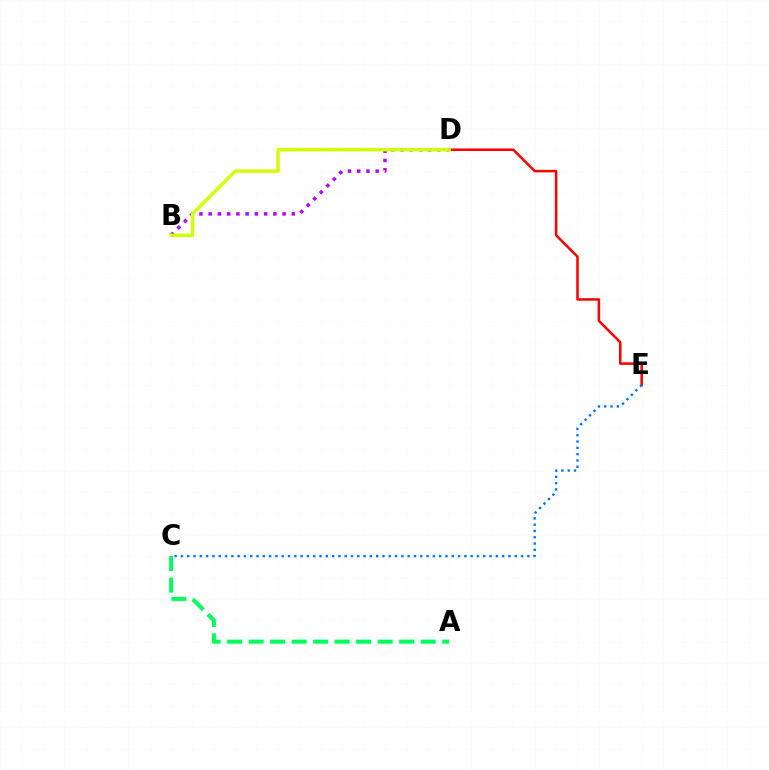{('A', 'C'): [{'color': '#00ff5c', 'line_style': 'dashed', 'thickness': 2.92}], ('B', 'D'): [{'color': '#b900ff', 'line_style': 'dotted', 'thickness': 2.51}, {'color': '#d1ff00', 'line_style': 'solid', 'thickness': 2.45}], ('D', 'E'): [{'color': '#ff0000', 'line_style': 'solid', 'thickness': 1.83}], ('C', 'E'): [{'color': '#0074ff', 'line_style': 'dotted', 'thickness': 1.71}]}